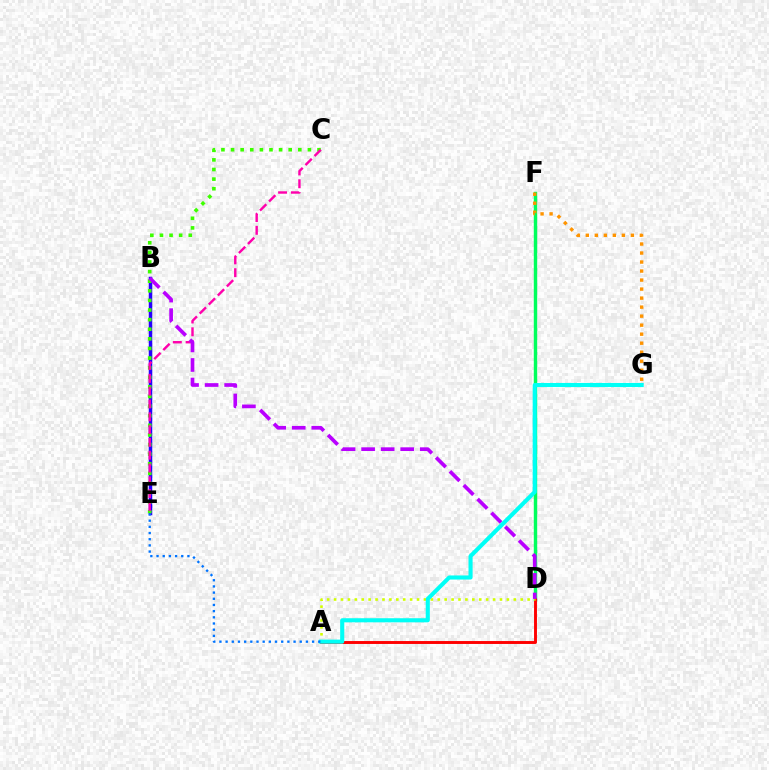{('B', 'E'): [{'color': '#2500ff', 'line_style': 'solid', 'thickness': 2.52}], ('D', 'F'): [{'color': '#00ff5c', 'line_style': 'solid', 'thickness': 2.47}], ('A', 'D'): [{'color': '#ff0000', 'line_style': 'solid', 'thickness': 2.1}, {'color': '#d1ff00', 'line_style': 'dotted', 'thickness': 1.88}], ('C', 'E'): [{'color': '#3dff00', 'line_style': 'dotted', 'thickness': 2.61}, {'color': '#ff00ac', 'line_style': 'dashed', 'thickness': 1.74}], ('B', 'D'): [{'color': '#b900ff', 'line_style': 'dashed', 'thickness': 2.66}], ('F', 'G'): [{'color': '#ff9400', 'line_style': 'dotted', 'thickness': 2.45}], ('A', 'G'): [{'color': '#00fff6', 'line_style': 'solid', 'thickness': 2.95}], ('A', 'E'): [{'color': '#0074ff', 'line_style': 'dotted', 'thickness': 1.68}]}